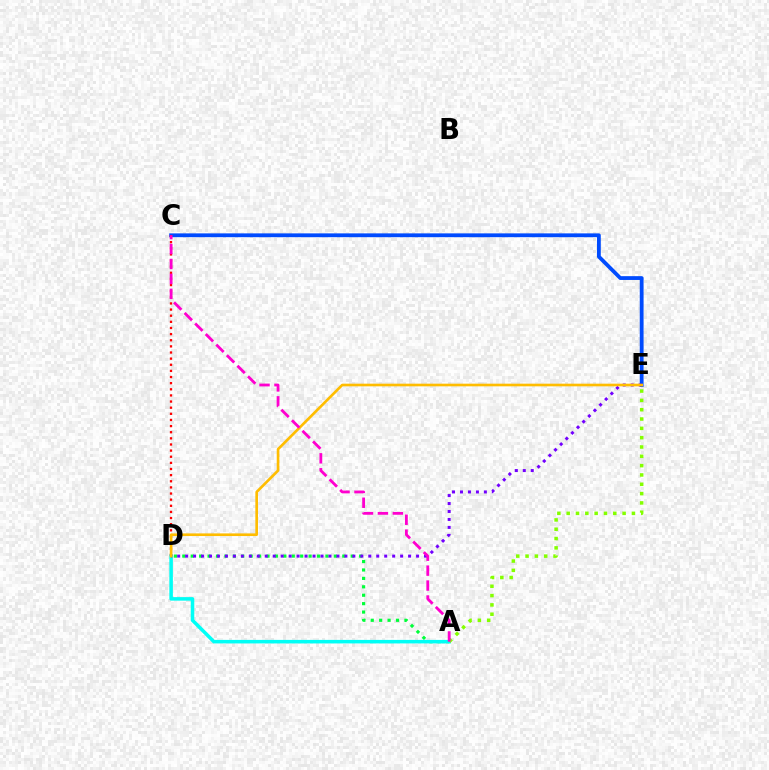{('A', 'D'): [{'color': '#00ff39', 'line_style': 'dotted', 'thickness': 2.29}, {'color': '#00fff6', 'line_style': 'solid', 'thickness': 2.54}], ('C', 'E'): [{'color': '#004bff', 'line_style': 'solid', 'thickness': 2.74}], ('A', 'E'): [{'color': '#84ff00', 'line_style': 'dotted', 'thickness': 2.53}], ('D', 'E'): [{'color': '#7200ff', 'line_style': 'dotted', 'thickness': 2.16}, {'color': '#ffbd00', 'line_style': 'solid', 'thickness': 1.91}], ('C', 'D'): [{'color': '#ff0000', 'line_style': 'dotted', 'thickness': 1.67}], ('A', 'C'): [{'color': '#ff00cf', 'line_style': 'dashed', 'thickness': 2.03}]}